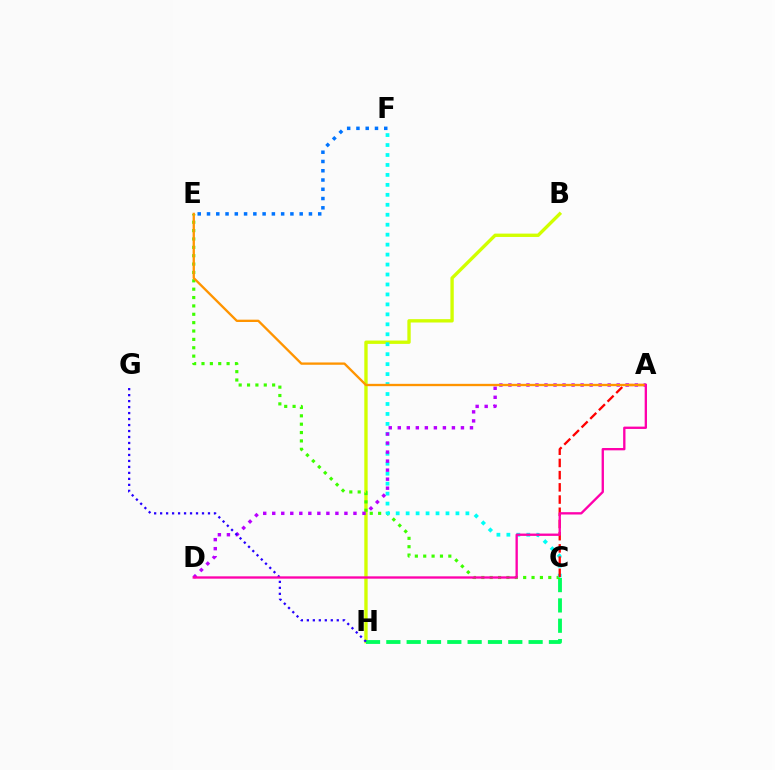{('B', 'H'): [{'color': '#d1ff00', 'line_style': 'solid', 'thickness': 2.41}], ('C', 'H'): [{'color': '#00ff5c', 'line_style': 'dashed', 'thickness': 2.76}], ('C', 'E'): [{'color': '#3dff00', 'line_style': 'dotted', 'thickness': 2.27}], ('C', 'F'): [{'color': '#00fff6', 'line_style': 'dotted', 'thickness': 2.71}], ('A', 'C'): [{'color': '#ff0000', 'line_style': 'dashed', 'thickness': 1.66}], ('A', 'D'): [{'color': '#b900ff', 'line_style': 'dotted', 'thickness': 2.45}, {'color': '#ff00ac', 'line_style': 'solid', 'thickness': 1.68}], ('G', 'H'): [{'color': '#2500ff', 'line_style': 'dotted', 'thickness': 1.63}], ('A', 'E'): [{'color': '#ff9400', 'line_style': 'solid', 'thickness': 1.67}], ('E', 'F'): [{'color': '#0074ff', 'line_style': 'dotted', 'thickness': 2.52}]}